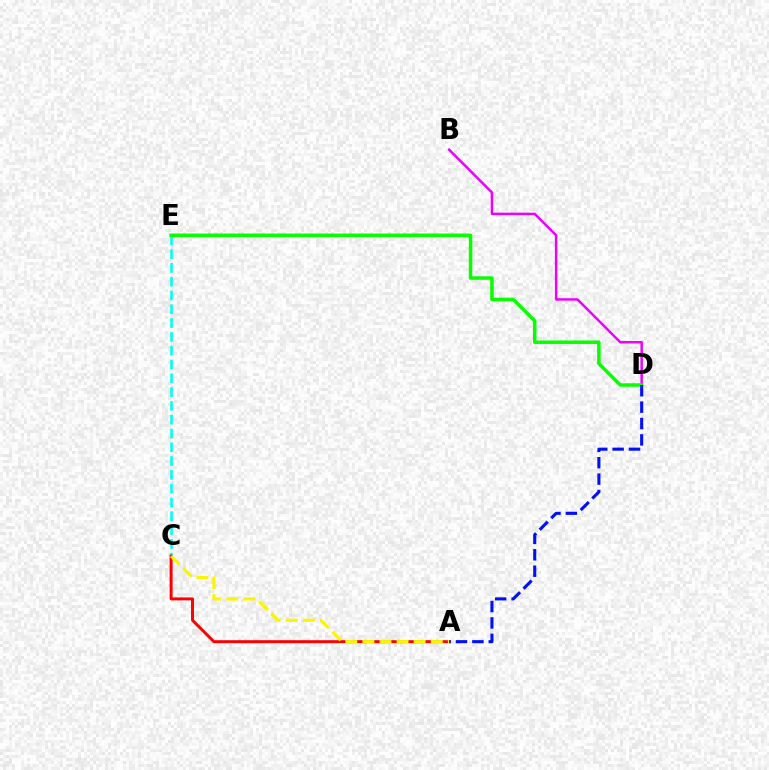{('B', 'D'): [{'color': '#ee00ff', 'line_style': 'solid', 'thickness': 1.78}], ('C', 'E'): [{'color': '#00fff6', 'line_style': 'dashed', 'thickness': 1.87}], ('D', 'E'): [{'color': '#08ff00', 'line_style': 'solid', 'thickness': 2.52}], ('A', 'C'): [{'color': '#ff0000', 'line_style': 'solid', 'thickness': 2.13}, {'color': '#fcf500', 'line_style': 'dashed', 'thickness': 2.32}], ('A', 'D'): [{'color': '#0010ff', 'line_style': 'dashed', 'thickness': 2.23}]}